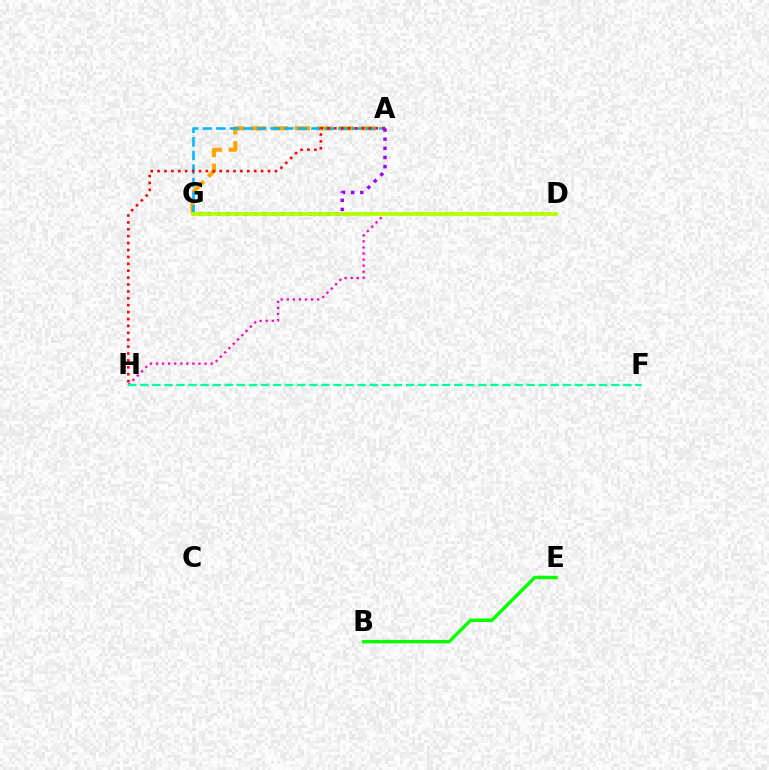{('B', 'E'): [{'color': '#08ff00', 'line_style': 'solid', 'thickness': 2.48}], ('A', 'G'): [{'color': '#ffa500', 'line_style': 'dashed', 'thickness': 2.98}, {'color': '#00b5ff', 'line_style': 'dashed', 'thickness': 1.84}, {'color': '#9b00ff', 'line_style': 'dotted', 'thickness': 2.48}], ('D', 'G'): [{'color': '#0010ff', 'line_style': 'dotted', 'thickness': 1.52}, {'color': '#b3ff00', 'line_style': 'solid', 'thickness': 2.67}], ('D', 'H'): [{'color': '#ff00bd', 'line_style': 'dotted', 'thickness': 1.65}], ('F', 'H'): [{'color': '#00ff9d', 'line_style': 'dashed', 'thickness': 1.64}], ('A', 'H'): [{'color': '#ff0000', 'line_style': 'dotted', 'thickness': 1.88}]}